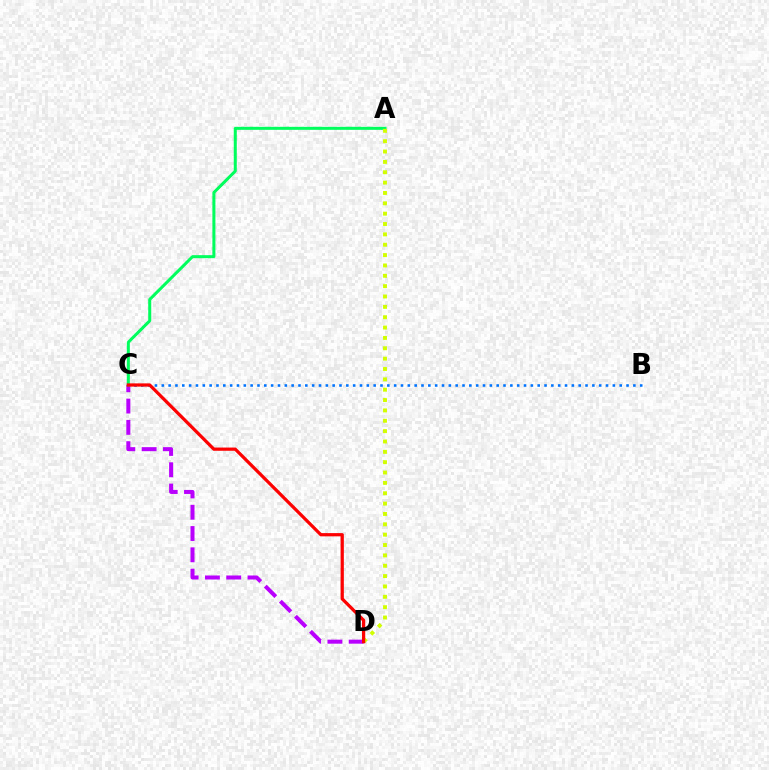{('B', 'C'): [{'color': '#0074ff', 'line_style': 'dotted', 'thickness': 1.86}], ('C', 'D'): [{'color': '#b900ff', 'line_style': 'dashed', 'thickness': 2.89}, {'color': '#ff0000', 'line_style': 'solid', 'thickness': 2.33}], ('A', 'C'): [{'color': '#00ff5c', 'line_style': 'solid', 'thickness': 2.18}], ('A', 'D'): [{'color': '#d1ff00', 'line_style': 'dotted', 'thickness': 2.81}]}